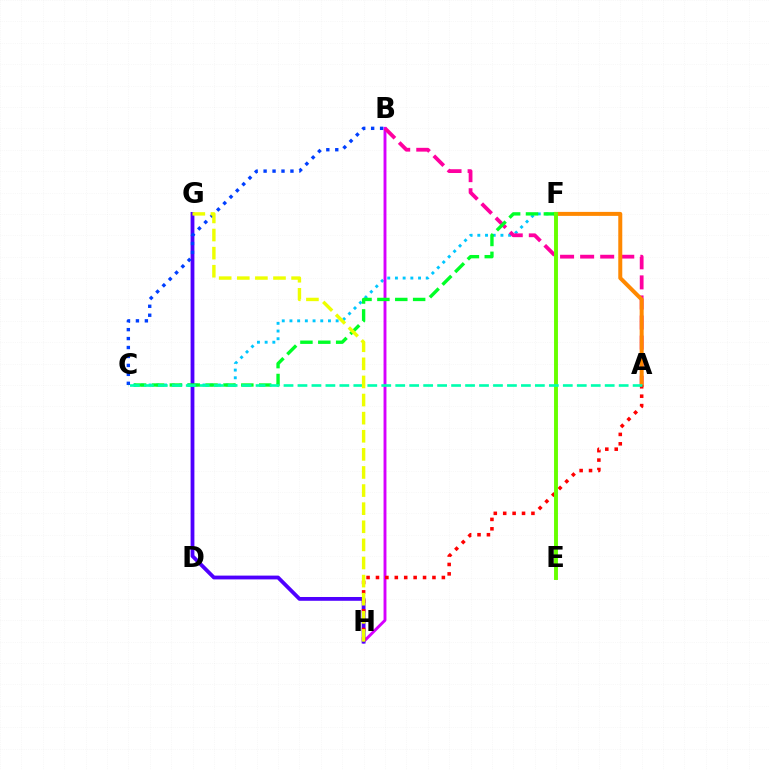{('C', 'F'): [{'color': '#00c7ff', 'line_style': 'dotted', 'thickness': 2.09}, {'color': '#00ff27', 'line_style': 'dashed', 'thickness': 2.43}], ('B', 'H'): [{'color': '#d600ff', 'line_style': 'solid', 'thickness': 2.09}], ('G', 'H'): [{'color': '#4f00ff', 'line_style': 'solid', 'thickness': 2.73}, {'color': '#eeff00', 'line_style': 'dashed', 'thickness': 2.46}], ('B', 'C'): [{'color': '#003fff', 'line_style': 'dotted', 'thickness': 2.43}], ('A', 'B'): [{'color': '#ff00a0', 'line_style': 'dashed', 'thickness': 2.73}], ('A', 'F'): [{'color': '#ff8800', 'line_style': 'solid', 'thickness': 2.87}], ('A', 'H'): [{'color': '#ff0000', 'line_style': 'dotted', 'thickness': 2.56}], ('E', 'F'): [{'color': '#66ff00', 'line_style': 'solid', 'thickness': 2.81}], ('A', 'C'): [{'color': '#00ffaf', 'line_style': 'dashed', 'thickness': 1.9}]}